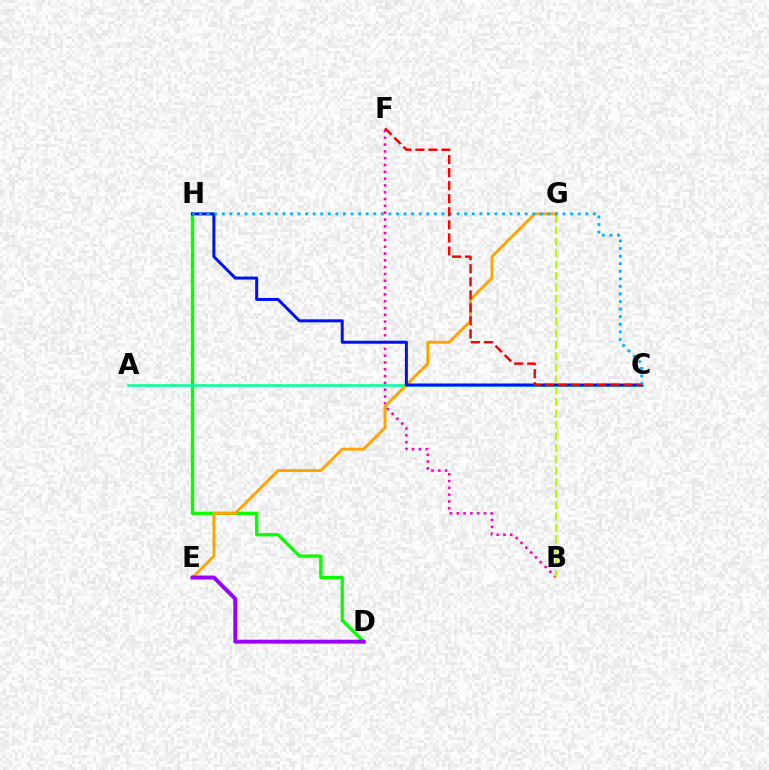{('D', 'H'): [{'color': '#08ff00', 'line_style': 'solid', 'thickness': 2.35}], ('B', 'F'): [{'color': '#ff00bd', 'line_style': 'dotted', 'thickness': 1.85}], ('A', 'C'): [{'color': '#00ff9d', 'line_style': 'solid', 'thickness': 1.84}], ('E', 'G'): [{'color': '#ffa500', 'line_style': 'solid', 'thickness': 2.09}], ('C', 'H'): [{'color': '#0010ff', 'line_style': 'solid', 'thickness': 2.16}, {'color': '#00b5ff', 'line_style': 'dotted', 'thickness': 2.06}], ('B', 'G'): [{'color': '#b3ff00', 'line_style': 'dashed', 'thickness': 1.56}], ('C', 'F'): [{'color': '#ff0000', 'line_style': 'dashed', 'thickness': 1.77}], ('D', 'E'): [{'color': '#9b00ff', 'line_style': 'solid', 'thickness': 2.82}]}